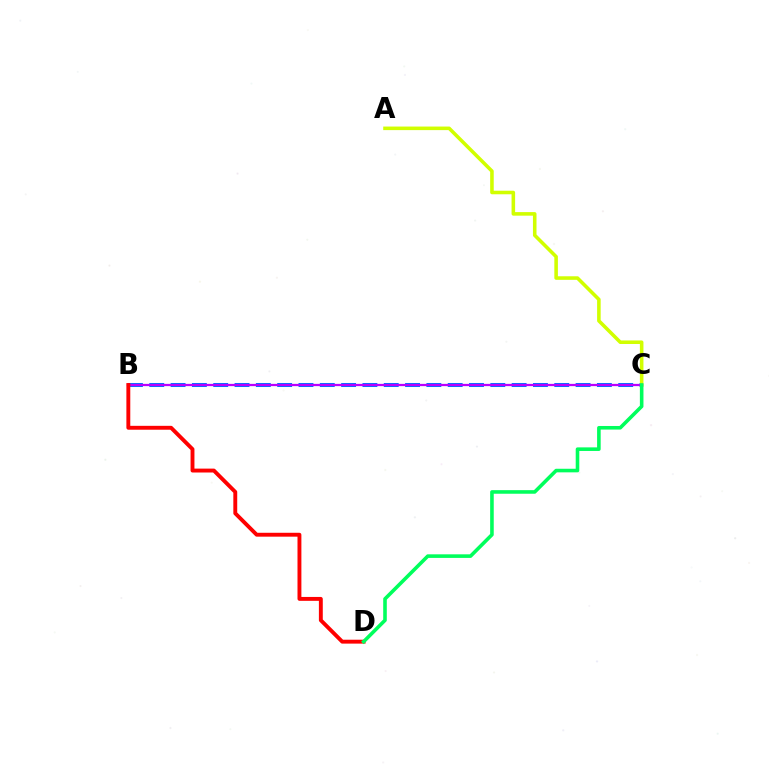{('B', 'C'): [{'color': '#0074ff', 'line_style': 'dashed', 'thickness': 2.9}, {'color': '#b900ff', 'line_style': 'solid', 'thickness': 1.63}], ('A', 'C'): [{'color': '#d1ff00', 'line_style': 'solid', 'thickness': 2.57}], ('B', 'D'): [{'color': '#ff0000', 'line_style': 'solid', 'thickness': 2.8}], ('C', 'D'): [{'color': '#00ff5c', 'line_style': 'solid', 'thickness': 2.58}]}